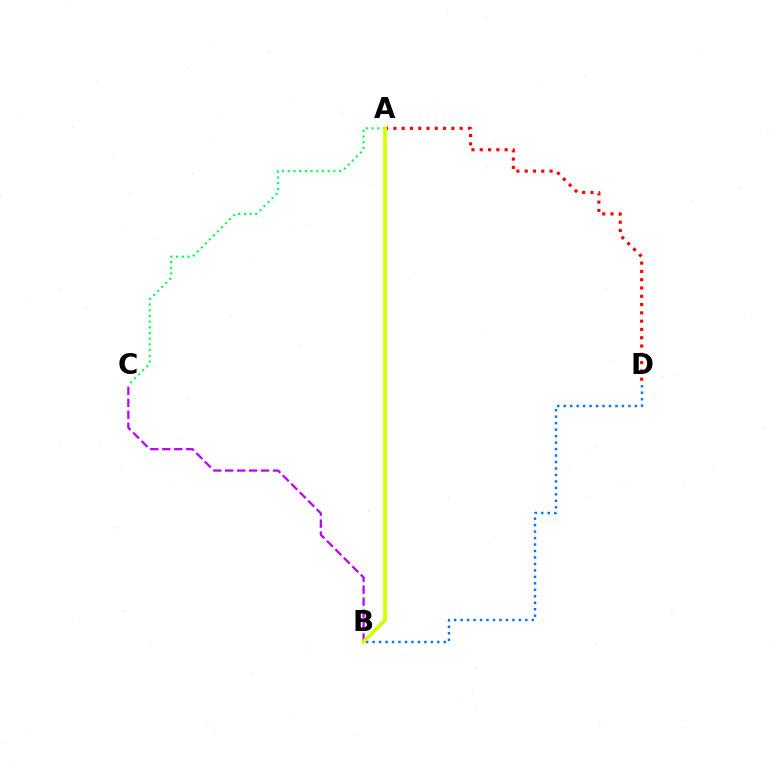{('B', 'D'): [{'color': '#0074ff', 'line_style': 'dotted', 'thickness': 1.76}], ('A', 'C'): [{'color': '#00ff5c', 'line_style': 'dotted', 'thickness': 1.55}], ('A', 'D'): [{'color': '#ff0000', 'line_style': 'dotted', 'thickness': 2.25}], ('B', 'C'): [{'color': '#b900ff', 'line_style': 'dashed', 'thickness': 1.63}], ('A', 'B'): [{'color': '#d1ff00', 'line_style': 'solid', 'thickness': 2.68}]}